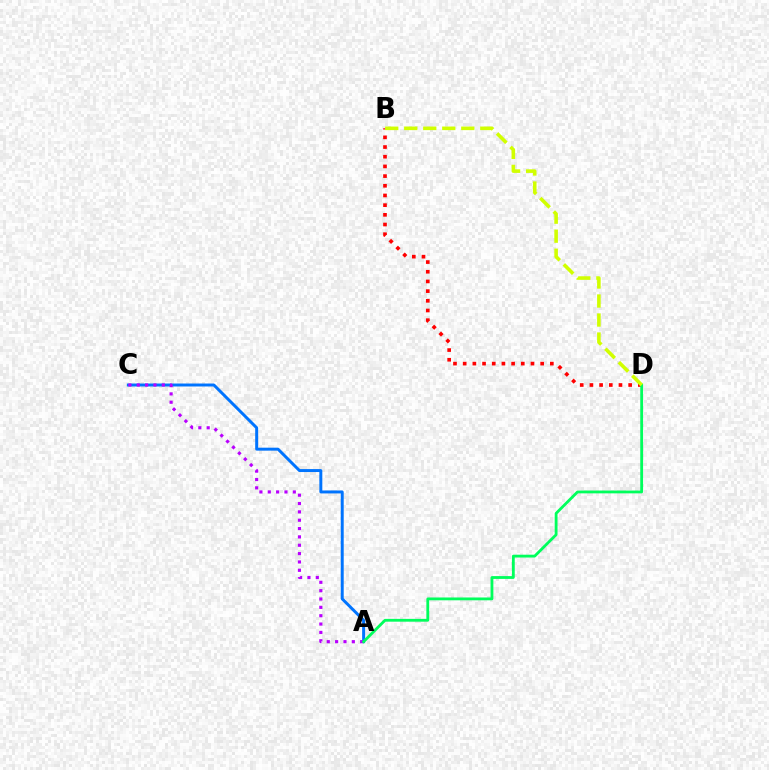{('A', 'C'): [{'color': '#0074ff', 'line_style': 'solid', 'thickness': 2.13}, {'color': '#b900ff', 'line_style': 'dotted', 'thickness': 2.27}], ('B', 'D'): [{'color': '#ff0000', 'line_style': 'dotted', 'thickness': 2.63}, {'color': '#d1ff00', 'line_style': 'dashed', 'thickness': 2.58}], ('A', 'D'): [{'color': '#00ff5c', 'line_style': 'solid', 'thickness': 2.03}]}